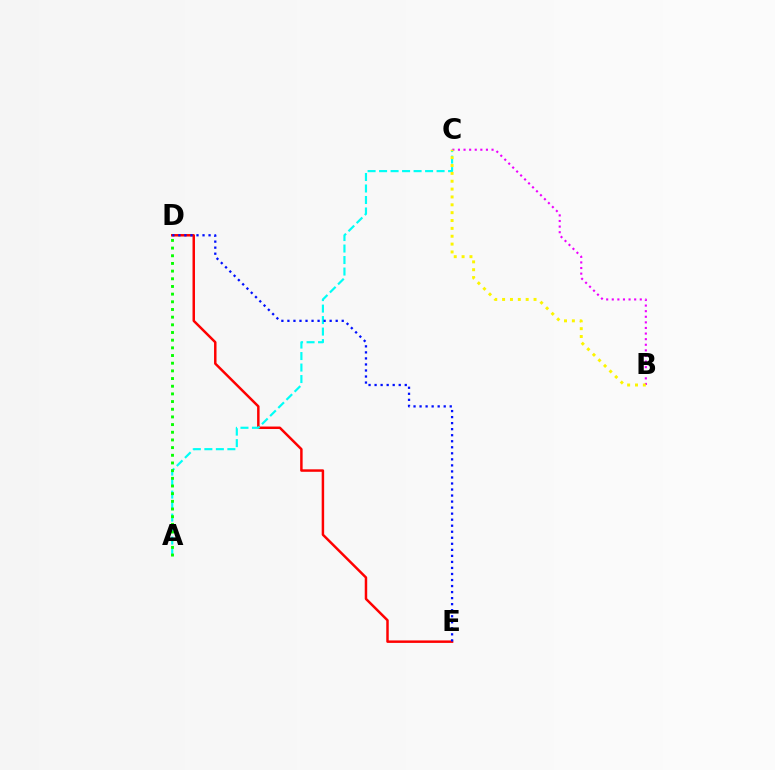{('D', 'E'): [{'color': '#ff0000', 'line_style': 'solid', 'thickness': 1.78}, {'color': '#0010ff', 'line_style': 'dotted', 'thickness': 1.64}], ('A', 'C'): [{'color': '#00fff6', 'line_style': 'dashed', 'thickness': 1.56}], ('A', 'D'): [{'color': '#08ff00', 'line_style': 'dotted', 'thickness': 2.09}], ('B', 'C'): [{'color': '#ee00ff', 'line_style': 'dotted', 'thickness': 1.52}, {'color': '#fcf500', 'line_style': 'dotted', 'thickness': 2.14}]}